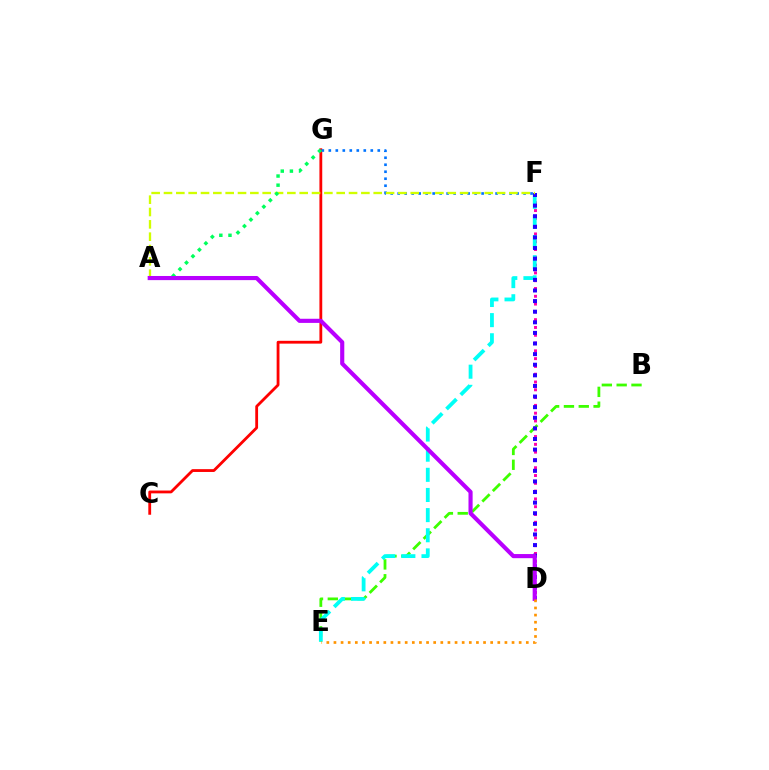{('C', 'G'): [{'color': '#ff0000', 'line_style': 'solid', 'thickness': 2.02}], ('B', 'E'): [{'color': '#3dff00', 'line_style': 'dashed', 'thickness': 2.01}], ('D', 'F'): [{'color': '#ff00ac', 'line_style': 'dotted', 'thickness': 2.12}, {'color': '#2500ff', 'line_style': 'dotted', 'thickness': 2.88}], ('F', 'G'): [{'color': '#0074ff', 'line_style': 'dotted', 'thickness': 1.9}], ('E', 'F'): [{'color': '#00fff6', 'line_style': 'dashed', 'thickness': 2.74}], ('A', 'F'): [{'color': '#d1ff00', 'line_style': 'dashed', 'thickness': 1.68}], ('A', 'G'): [{'color': '#00ff5c', 'line_style': 'dotted', 'thickness': 2.48}], ('A', 'D'): [{'color': '#b900ff', 'line_style': 'solid', 'thickness': 2.98}], ('D', 'E'): [{'color': '#ff9400', 'line_style': 'dotted', 'thickness': 1.94}]}